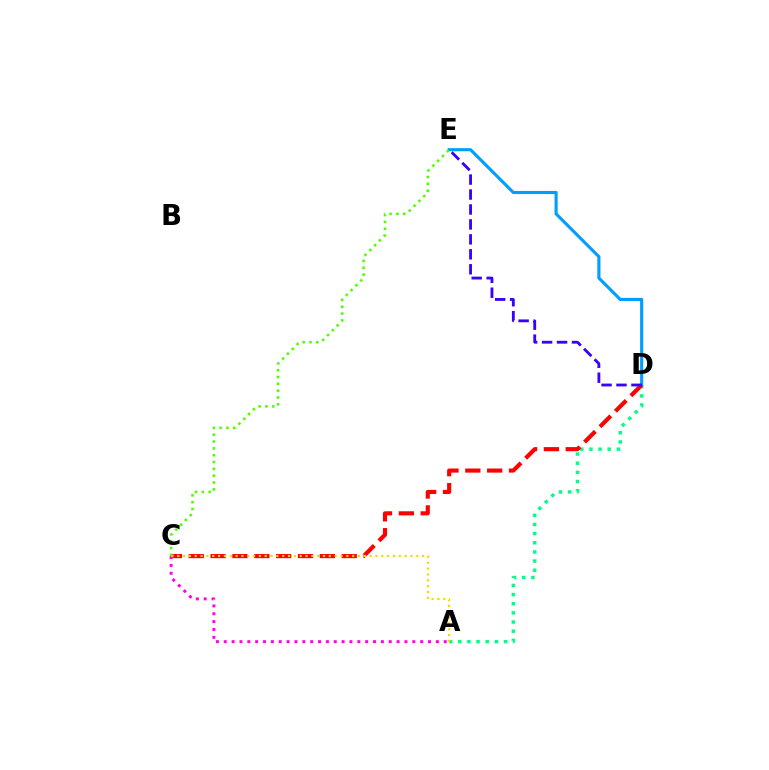{('A', 'D'): [{'color': '#00ff86', 'line_style': 'dotted', 'thickness': 2.49}], ('D', 'E'): [{'color': '#009eff', 'line_style': 'solid', 'thickness': 2.24}, {'color': '#3700ff', 'line_style': 'dashed', 'thickness': 2.03}], ('C', 'D'): [{'color': '#ff0000', 'line_style': 'dashed', 'thickness': 2.97}], ('A', 'C'): [{'color': '#ff00ed', 'line_style': 'dotted', 'thickness': 2.13}, {'color': '#ffd500', 'line_style': 'dotted', 'thickness': 1.58}], ('C', 'E'): [{'color': '#4fff00', 'line_style': 'dotted', 'thickness': 1.86}]}